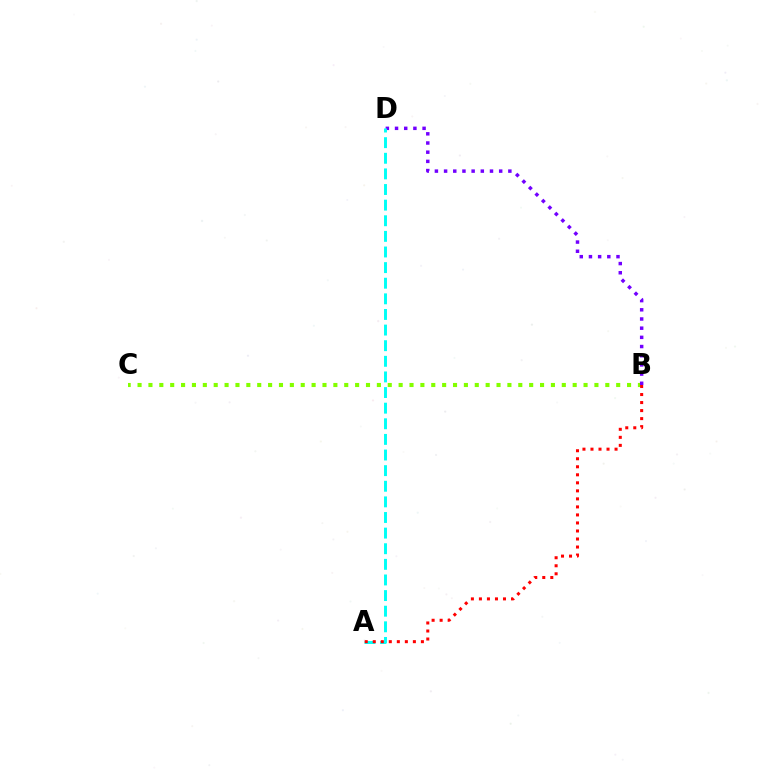{('B', 'C'): [{'color': '#84ff00', 'line_style': 'dotted', 'thickness': 2.96}], ('B', 'D'): [{'color': '#7200ff', 'line_style': 'dotted', 'thickness': 2.49}], ('A', 'D'): [{'color': '#00fff6', 'line_style': 'dashed', 'thickness': 2.12}], ('A', 'B'): [{'color': '#ff0000', 'line_style': 'dotted', 'thickness': 2.18}]}